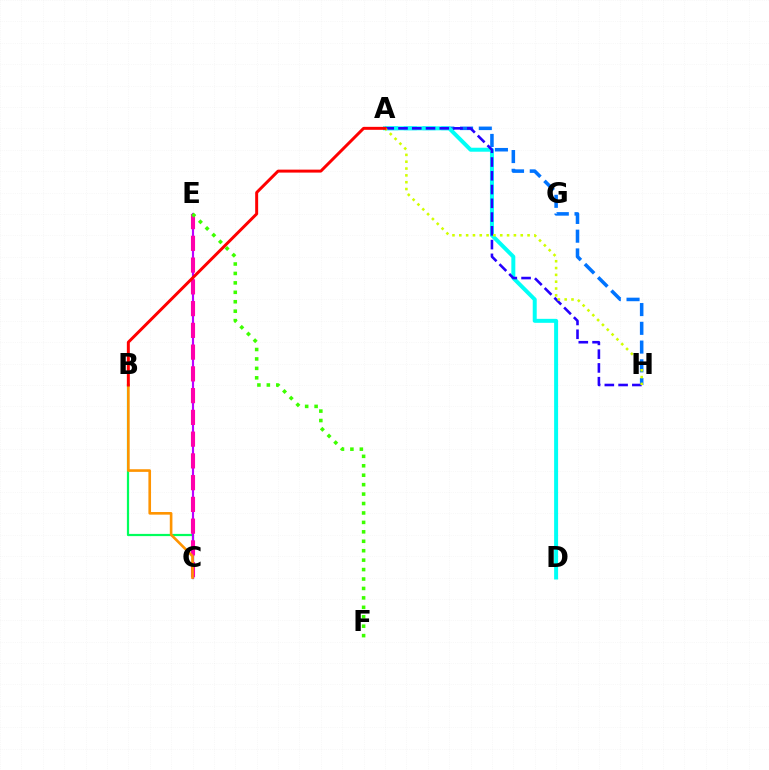{('A', 'H'): [{'color': '#0074ff', 'line_style': 'dashed', 'thickness': 2.55}, {'color': '#2500ff', 'line_style': 'dashed', 'thickness': 1.87}, {'color': '#d1ff00', 'line_style': 'dotted', 'thickness': 1.85}], ('B', 'C'): [{'color': '#00ff5c', 'line_style': 'solid', 'thickness': 1.59}, {'color': '#ff9400', 'line_style': 'solid', 'thickness': 1.9}], ('A', 'D'): [{'color': '#00fff6', 'line_style': 'solid', 'thickness': 2.86}], ('C', 'E'): [{'color': '#b900ff', 'line_style': 'solid', 'thickness': 1.56}, {'color': '#ff00ac', 'line_style': 'dashed', 'thickness': 2.96}], ('E', 'F'): [{'color': '#3dff00', 'line_style': 'dotted', 'thickness': 2.56}], ('A', 'B'): [{'color': '#ff0000', 'line_style': 'solid', 'thickness': 2.14}]}